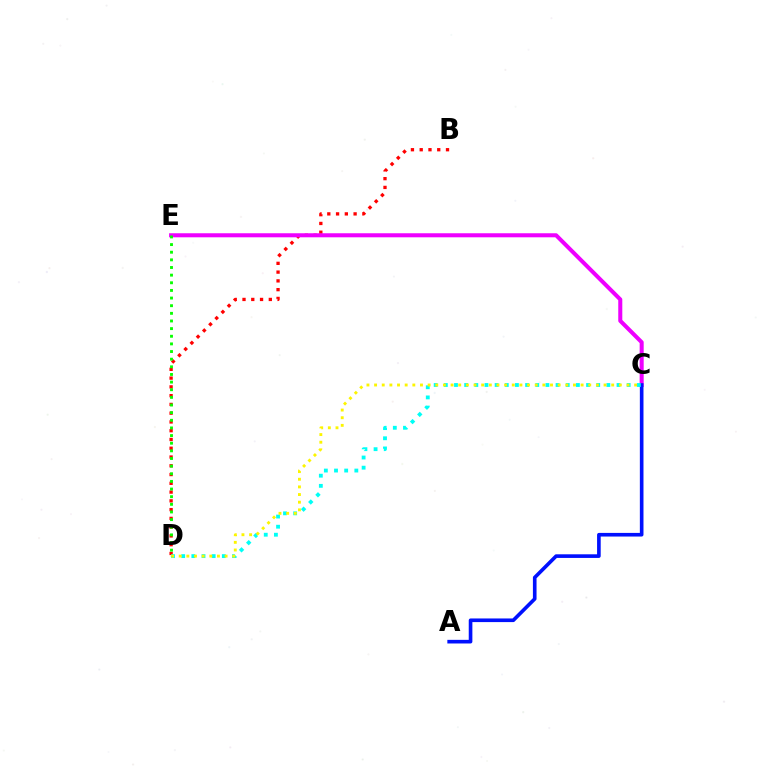{('B', 'D'): [{'color': '#ff0000', 'line_style': 'dotted', 'thickness': 2.38}], ('C', 'E'): [{'color': '#ee00ff', 'line_style': 'solid', 'thickness': 2.91}], ('A', 'C'): [{'color': '#0010ff', 'line_style': 'solid', 'thickness': 2.61}], ('C', 'D'): [{'color': '#00fff6', 'line_style': 'dotted', 'thickness': 2.76}, {'color': '#fcf500', 'line_style': 'dotted', 'thickness': 2.08}], ('D', 'E'): [{'color': '#08ff00', 'line_style': 'dotted', 'thickness': 2.08}]}